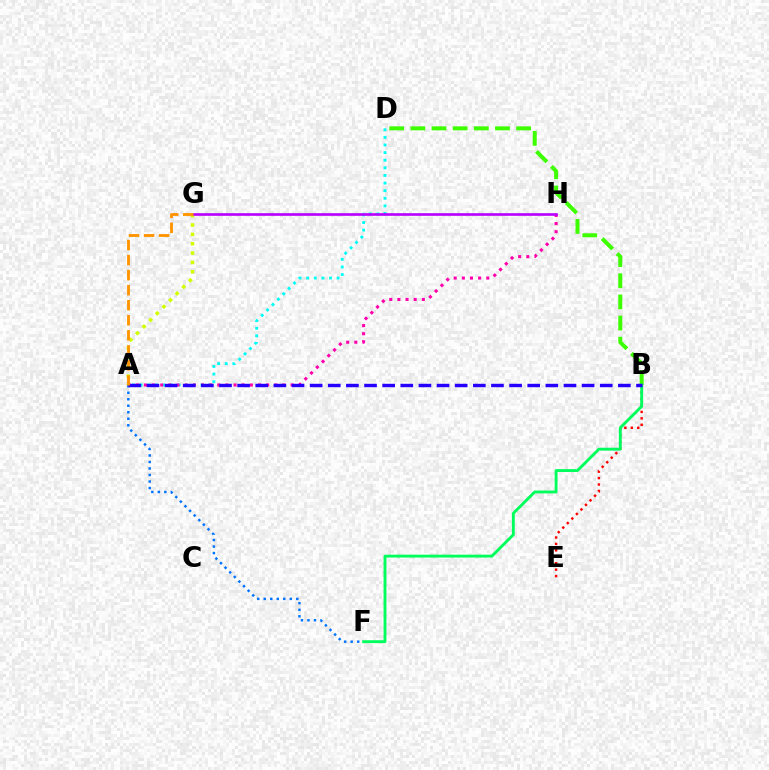{('A', 'D'): [{'color': '#00fff6', 'line_style': 'dotted', 'thickness': 2.07}], ('A', 'F'): [{'color': '#0074ff', 'line_style': 'dotted', 'thickness': 1.77}], ('A', 'H'): [{'color': '#ff00ac', 'line_style': 'dotted', 'thickness': 2.21}], ('B', 'E'): [{'color': '#ff0000', 'line_style': 'dotted', 'thickness': 1.75}], ('A', 'G'): [{'color': '#d1ff00', 'line_style': 'dotted', 'thickness': 2.54}, {'color': '#ff9400', 'line_style': 'dashed', 'thickness': 2.04}], ('B', 'D'): [{'color': '#3dff00', 'line_style': 'dashed', 'thickness': 2.87}], ('G', 'H'): [{'color': '#b900ff', 'line_style': 'solid', 'thickness': 1.9}], ('B', 'F'): [{'color': '#00ff5c', 'line_style': 'solid', 'thickness': 2.07}], ('A', 'B'): [{'color': '#2500ff', 'line_style': 'dashed', 'thickness': 2.46}]}